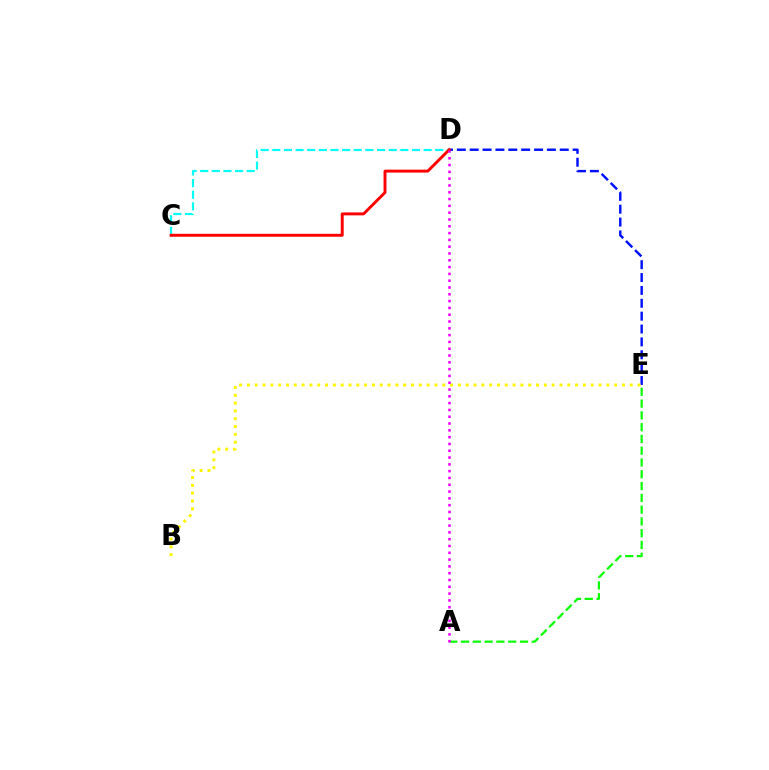{('C', 'D'): [{'color': '#00fff6', 'line_style': 'dashed', 'thickness': 1.58}, {'color': '#ff0000', 'line_style': 'solid', 'thickness': 2.11}], ('A', 'E'): [{'color': '#08ff00', 'line_style': 'dashed', 'thickness': 1.6}], ('D', 'E'): [{'color': '#0010ff', 'line_style': 'dashed', 'thickness': 1.75}], ('B', 'E'): [{'color': '#fcf500', 'line_style': 'dotted', 'thickness': 2.12}], ('A', 'D'): [{'color': '#ee00ff', 'line_style': 'dotted', 'thickness': 1.85}]}